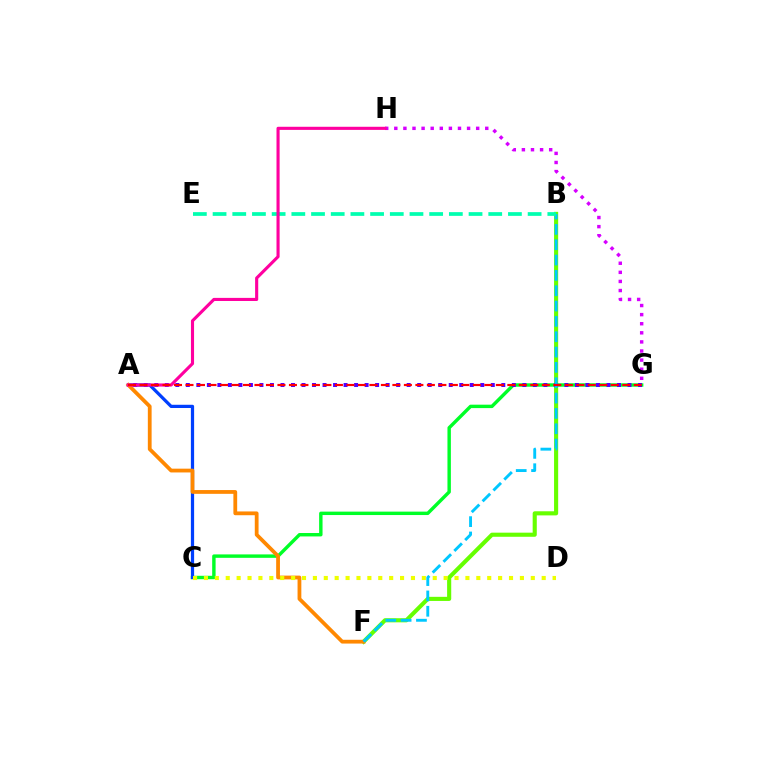{('B', 'F'): [{'color': '#66ff00', 'line_style': 'solid', 'thickness': 2.96}, {'color': '#00c7ff', 'line_style': 'dashed', 'thickness': 2.08}], ('C', 'G'): [{'color': '#00ff27', 'line_style': 'solid', 'thickness': 2.46}], ('A', 'C'): [{'color': '#003fff', 'line_style': 'solid', 'thickness': 2.33}], ('G', 'H'): [{'color': '#d600ff', 'line_style': 'dotted', 'thickness': 2.47}], ('A', 'F'): [{'color': '#ff8800', 'line_style': 'solid', 'thickness': 2.72}], ('A', 'G'): [{'color': '#4f00ff', 'line_style': 'dotted', 'thickness': 2.86}, {'color': '#ff0000', 'line_style': 'dashed', 'thickness': 1.56}], ('B', 'E'): [{'color': '#00ffaf', 'line_style': 'dashed', 'thickness': 2.67}], ('A', 'H'): [{'color': '#ff00a0', 'line_style': 'solid', 'thickness': 2.24}], ('C', 'D'): [{'color': '#eeff00', 'line_style': 'dotted', 'thickness': 2.96}]}